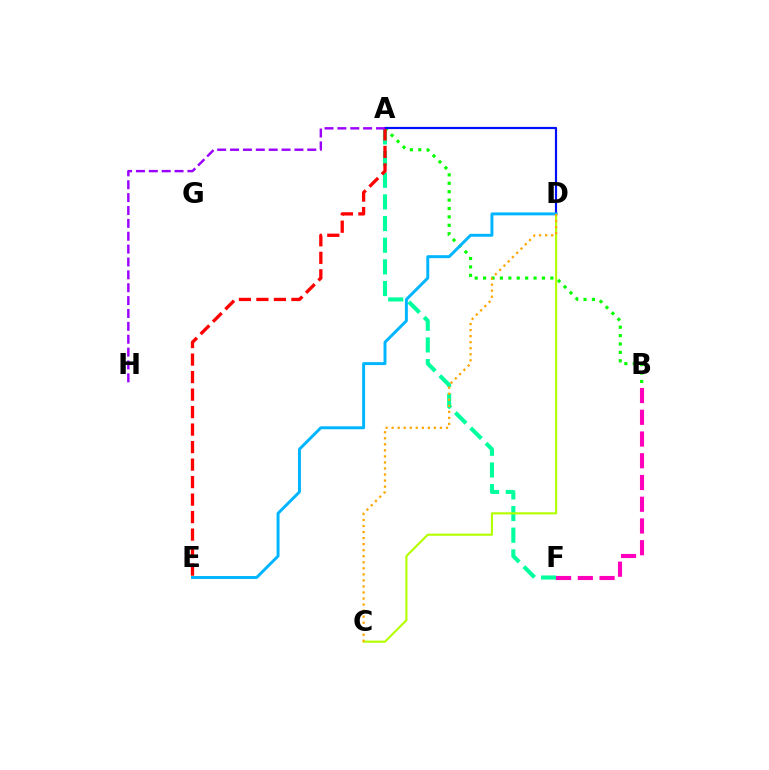{('A', 'F'): [{'color': '#00ff9d', 'line_style': 'dashed', 'thickness': 2.94}], ('A', 'B'): [{'color': '#08ff00', 'line_style': 'dotted', 'thickness': 2.28}], ('A', 'E'): [{'color': '#ff0000', 'line_style': 'dashed', 'thickness': 2.38}], ('C', 'D'): [{'color': '#b3ff00', 'line_style': 'solid', 'thickness': 1.53}, {'color': '#ffa500', 'line_style': 'dotted', 'thickness': 1.64}], ('A', 'D'): [{'color': '#0010ff', 'line_style': 'solid', 'thickness': 1.57}], ('A', 'H'): [{'color': '#9b00ff', 'line_style': 'dashed', 'thickness': 1.75}], ('B', 'F'): [{'color': '#ff00bd', 'line_style': 'dashed', 'thickness': 2.95}], ('D', 'E'): [{'color': '#00b5ff', 'line_style': 'solid', 'thickness': 2.12}]}